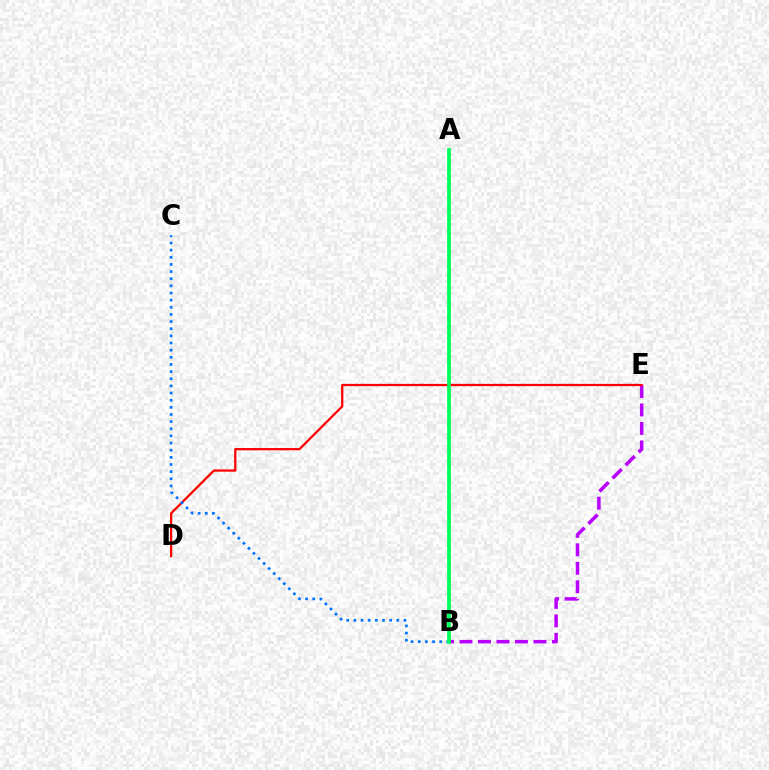{('A', 'B'): [{'color': '#d1ff00', 'line_style': 'dashed', 'thickness': 1.94}, {'color': '#00ff5c', 'line_style': 'solid', 'thickness': 2.7}], ('B', 'E'): [{'color': '#b900ff', 'line_style': 'dashed', 'thickness': 2.51}], ('D', 'E'): [{'color': '#ff0000', 'line_style': 'solid', 'thickness': 1.62}], ('B', 'C'): [{'color': '#0074ff', 'line_style': 'dotted', 'thickness': 1.94}]}